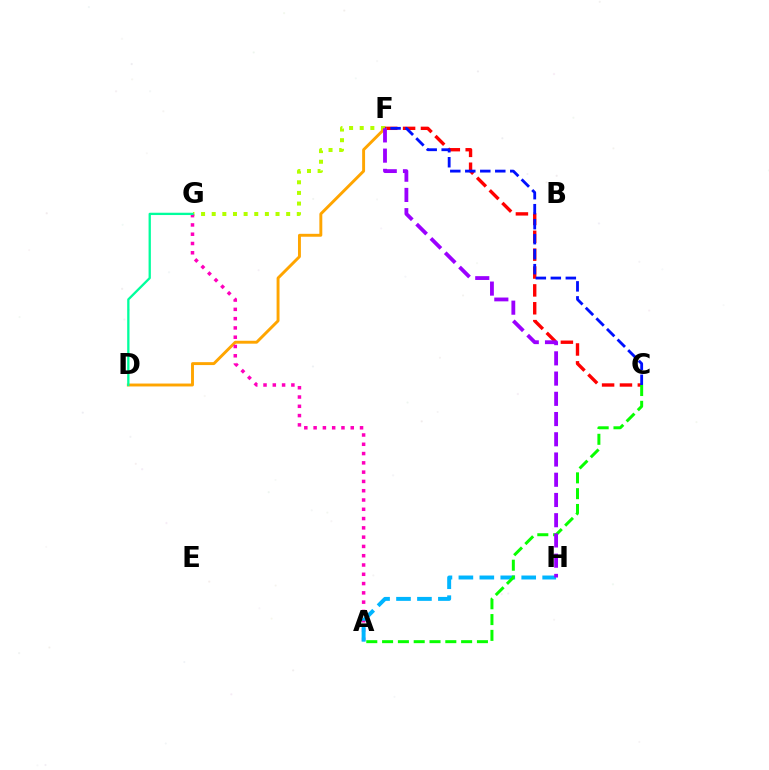{('F', 'G'): [{'color': '#b3ff00', 'line_style': 'dotted', 'thickness': 2.89}], ('C', 'F'): [{'color': '#ff0000', 'line_style': 'dashed', 'thickness': 2.43}, {'color': '#0010ff', 'line_style': 'dashed', 'thickness': 2.04}], ('D', 'F'): [{'color': '#ffa500', 'line_style': 'solid', 'thickness': 2.1}], ('A', 'G'): [{'color': '#ff00bd', 'line_style': 'dotted', 'thickness': 2.52}], ('A', 'H'): [{'color': '#00b5ff', 'line_style': 'dashed', 'thickness': 2.85}], ('D', 'G'): [{'color': '#00ff9d', 'line_style': 'solid', 'thickness': 1.66}], ('A', 'C'): [{'color': '#08ff00', 'line_style': 'dashed', 'thickness': 2.15}], ('F', 'H'): [{'color': '#9b00ff', 'line_style': 'dashed', 'thickness': 2.75}]}